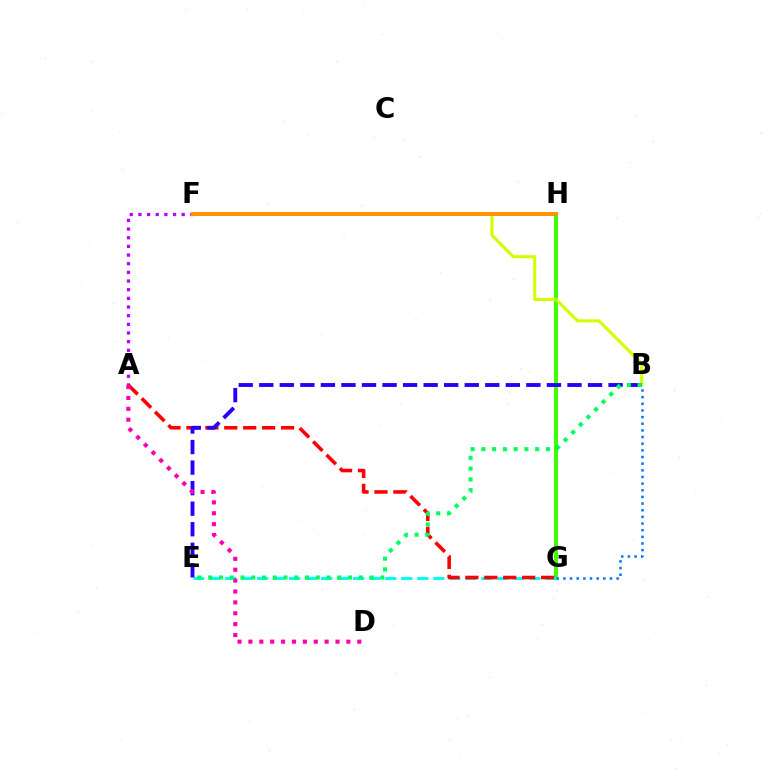{('G', 'H'): [{'color': '#3dff00', 'line_style': 'solid', 'thickness': 2.9}], ('B', 'F'): [{'color': '#d1ff00', 'line_style': 'solid', 'thickness': 2.21}], ('A', 'F'): [{'color': '#b900ff', 'line_style': 'dotted', 'thickness': 2.35}], ('E', 'G'): [{'color': '#00fff6', 'line_style': 'dashed', 'thickness': 2.18}], ('A', 'G'): [{'color': '#ff0000', 'line_style': 'dashed', 'thickness': 2.57}], ('B', 'E'): [{'color': '#2500ff', 'line_style': 'dashed', 'thickness': 2.79}, {'color': '#00ff5c', 'line_style': 'dotted', 'thickness': 2.92}], ('A', 'D'): [{'color': '#ff00ac', 'line_style': 'dotted', 'thickness': 2.96}], ('B', 'G'): [{'color': '#0074ff', 'line_style': 'dotted', 'thickness': 1.81}], ('F', 'H'): [{'color': '#ff9400', 'line_style': 'solid', 'thickness': 2.9}]}